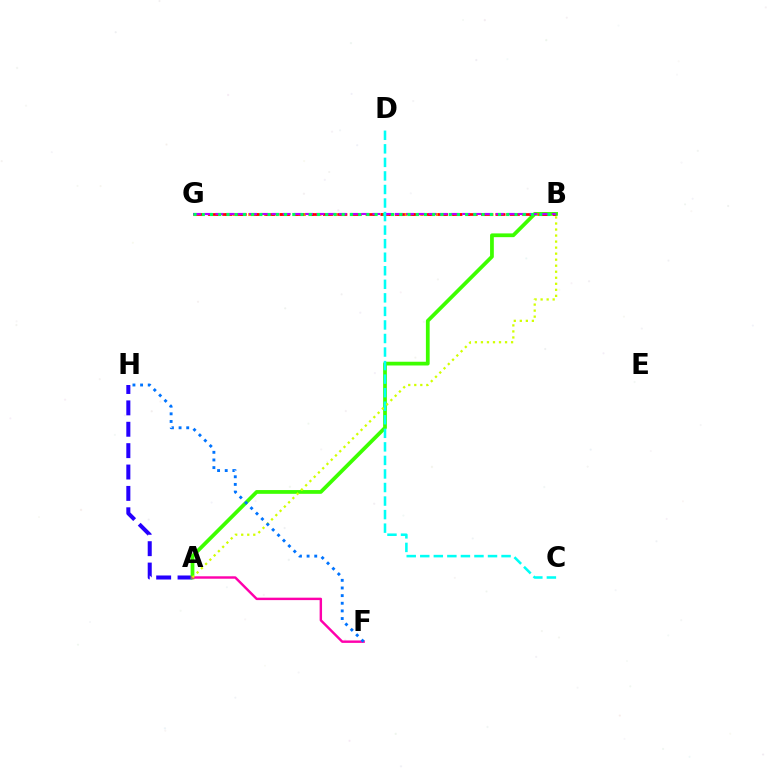{('A', 'H'): [{'color': '#2500ff', 'line_style': 'dashed', 'thickness': 2.9}], ('A', 'B'): [{'color': '#3dff00', 'line_style': 'solid', 'thickness': 2.7}, {'color': '#d1ff00', 'line_style': 'dotted', 'thickness': 1.64}], ('B', 'G'): [{'color': '#ff9400', 'line_style': 'dotted', 'thickness': 2.12}, {'color': '#ff0000', 'line_style': 'dashed', 'thickness': 1.95}, {'color': '#b900ff', 'line_style': 'dashed', 'thickness': 1.52}, {'color': '#00ff5c', 'line_style': 'dotted', 'thickness': 2.24}], ('A', 'F'): [{'color': '#ff00ac', 'line_style': 'solid', 'thickness': 1.75}], ('C', 'D'): [{'color': '#00fff6', 'line_style': 'dashed', 'thickness': 1.84}], ('F', 'H'): [{'color': '#0074ff', 'line_style': 'dotted', 'thickness': 2.08}]}